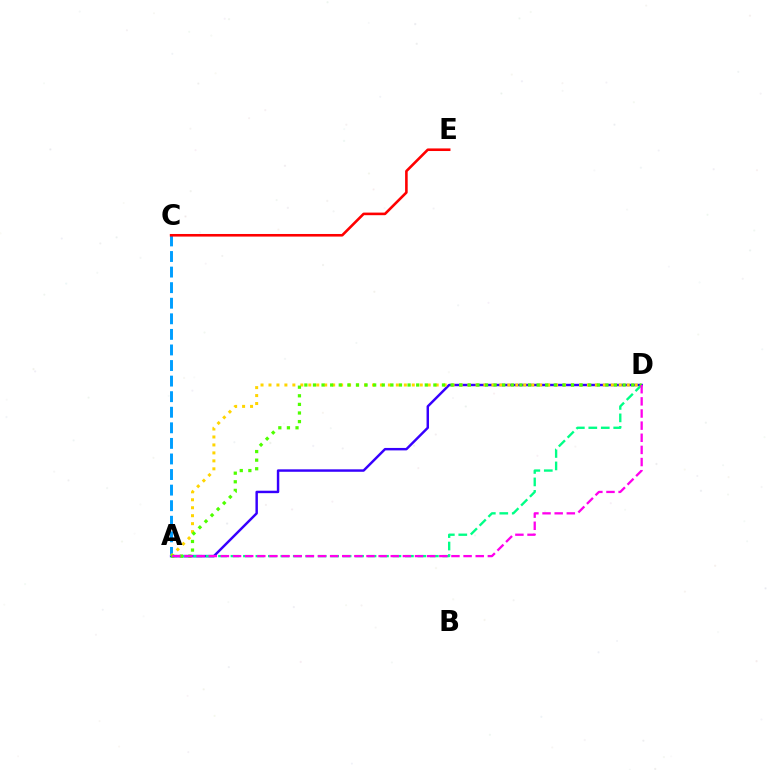{('A', 'D'): [{'color': '#3700ff', 'line_style': 'solid', 'thickness': 1.76}, {'color': '#00ff86', 'line_style': 'dashed', 'thickness': 1.69}, {'color': '#ffd500', 'line_style': 'dotted', 'thickness': 2.16}, {'color': '#4fff00', 'line_style': 'dotted', 'thickness': 2.34}, {'color': '#ff00ed', 'line_style': 'dashed', 'thickness': 1.65}], ('A', 'C'): [{'color': '#009eff', 'line_style': 'dashed', 'thickness': 2.12}], ('C', 'E'): [{'color': '#ff0000', 'line_style': 'solid', 'thickness': 1.87}]}